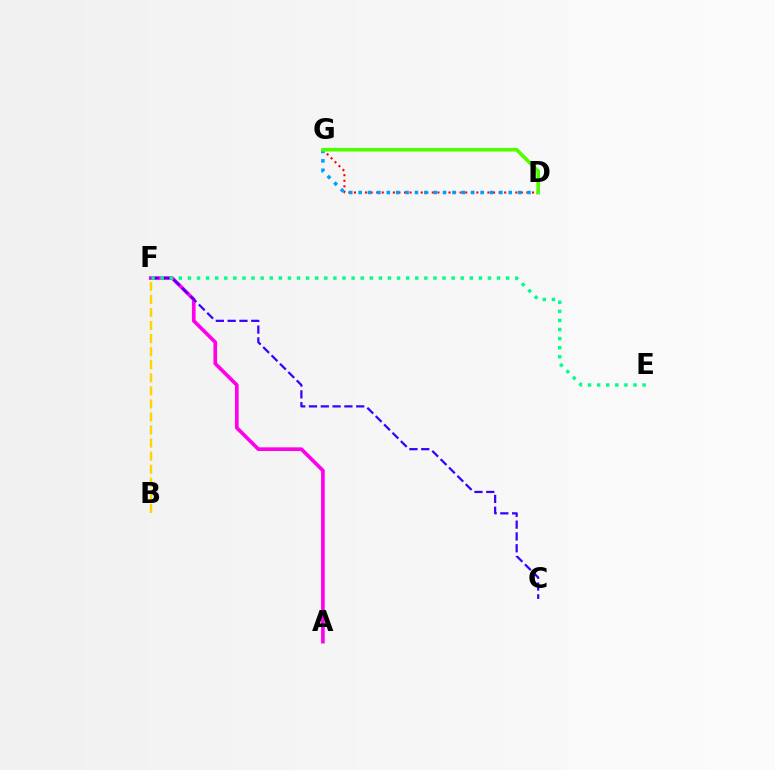{('D', 'G'): [{'color': '#ff0000', 'line_style': 'dotted', 'thickness': 1.51}, {'color': '#009eff', 'line_style': 'dotted', 'thickness': 2.55}, {'color': '#4fff00', 'line_style': 'solid', 'thickness': 2.61}], ('A', 'F'): [{'color': '#ff00ed', 'line_style': 'solid', 'thickness': 2.63}], ('C', 'F'): [{'color': '#3700ff', 'line_style': 'dashed', 'thickness': 1.6}], ('E', 'F'): [{'color': '#00ff86', 'line_style': 'dotted', 'thickness': 2.47}], ('B', 'F'): [{'color': '#ffd500', 'line_style': 'dashed', 'thickness': 1.77}]}